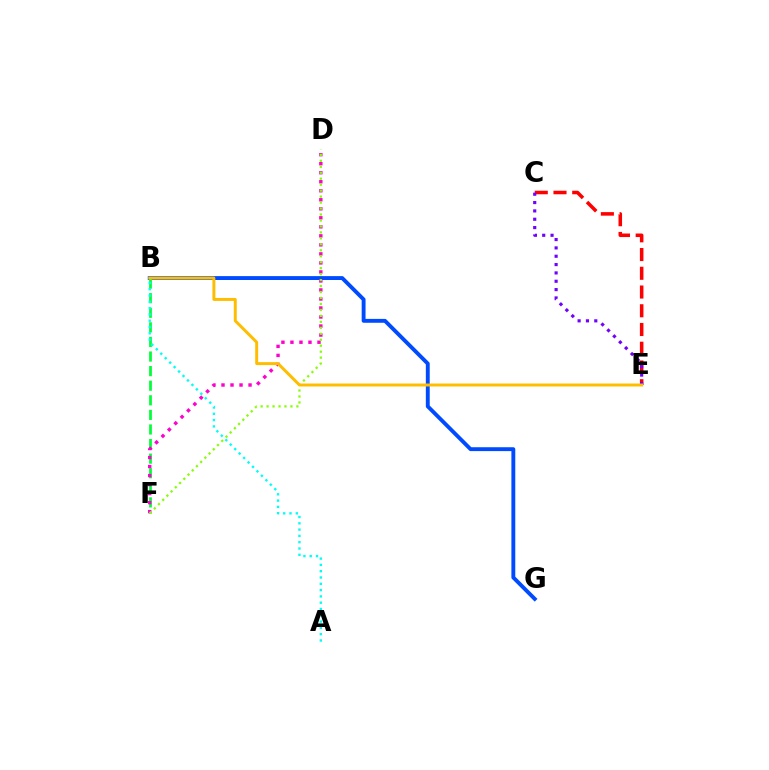{('B', 'G'): [{'color': '#004bff', 'line_style': 'solid', 'thickness': 2.79}], ('B', 'F'): [{'color': '#00ff39', 'line_style': 'dashed', 'thickness': 1.98}], ('C', 'E'): [{'color': '#ff0000', 'line_style': 'dashed', 'thickness': 2.55}, {'color': '#7200ff', 'line_style': 'dotted', 'thickness': 2.27}], ('D', 'F'): [{'color': '#ff00cf', 'line_style': 'dotted', 'thickness': 2.45}, {'color': '#84ff00', 'line_style': 'dotted', 'thickness': 1.62}], ('B', 'E'): [{'color': '#ffbd00', 'line_style': 'solid', 'thickness': 2.13}], ('A', 'B'): [{'color': '#00fff6', 'line_style': 'dotted', 'thickness': 1.71}]}